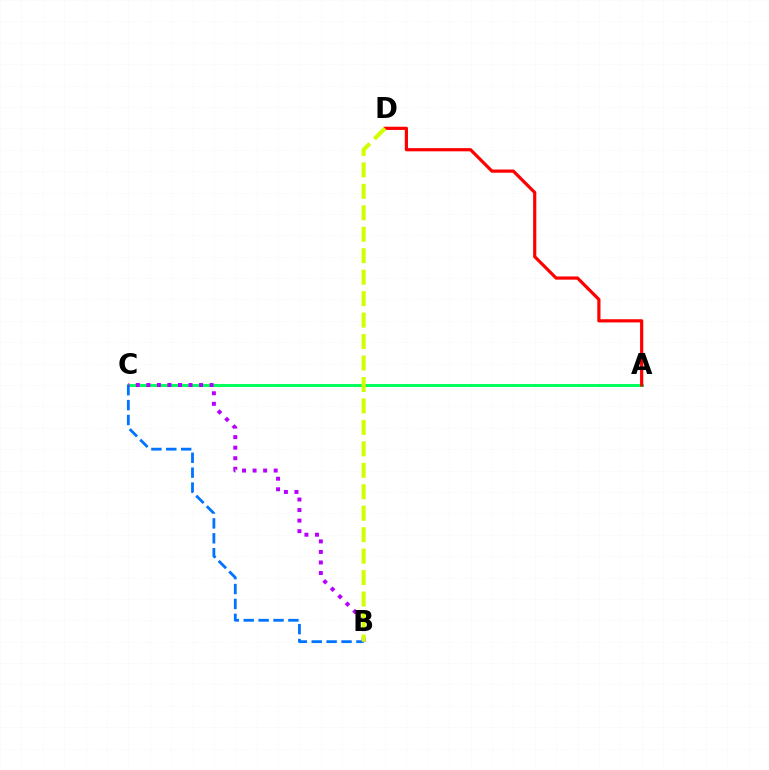{('A', 'C'): [{'color': '#00ff5c', 'line_style': 'solid', 'thickness': 2.13}], ('A', 'D'): [{'color': '#ff0000', 'line_style': 'solid', 'thickness': 2.3}], ('B', 'C'): [{'color': '#0074ff', 'line_style': 'dashed', 'thickness': 2.02}, {'color': '#b900ff', 'line_style': 'dotted', 'thickness': 2.87}], ('B', 'D'): [{'color': '#d1ff00', 'line_style': 'dashed', 'thickness': 2.92}]}